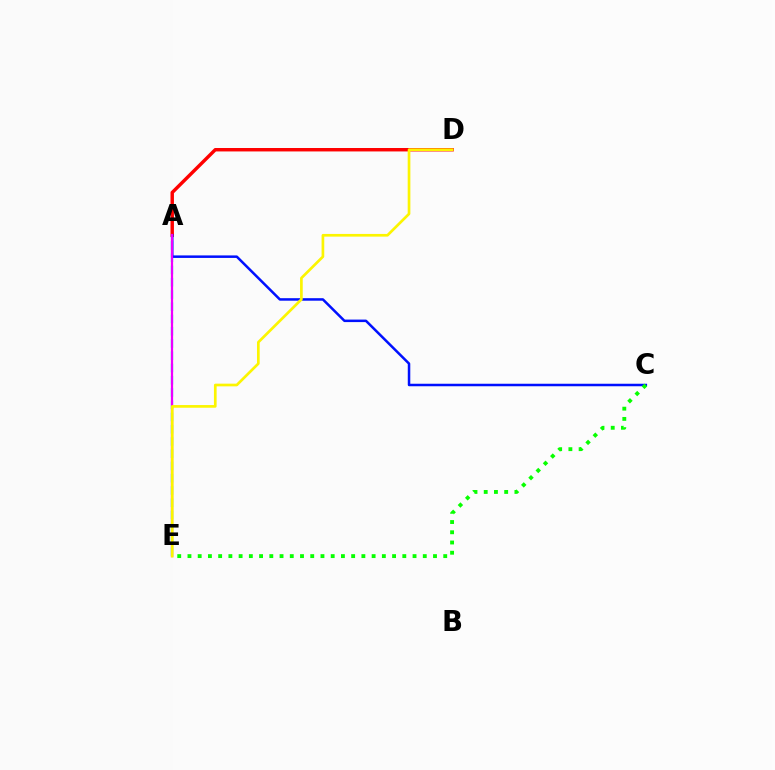{('A', 'D'): [{'color': '#ff0000', 'line_style': 'solid', 'thickness': 2.47}], ('A', 'E'): [{'color': '#00fff6', 'line_style': 'dashed', 'thickness': 1.66}, {'color': '#ee00ff', 'line_style': 'solid', 'thickness': 1.61}], ('A', 'C'): [{'color': '#0010ff', 'line_style': 'solid', 'thickness': 1.81}], ('C', 'E'): [{'color': '#08ff00', 'line_style': 'dotted', 'thickness': 2.78}], ('D', 'E'): [{'color': '#fcf500', 'line_style': 'solid', 'thickness': 1.93}]}